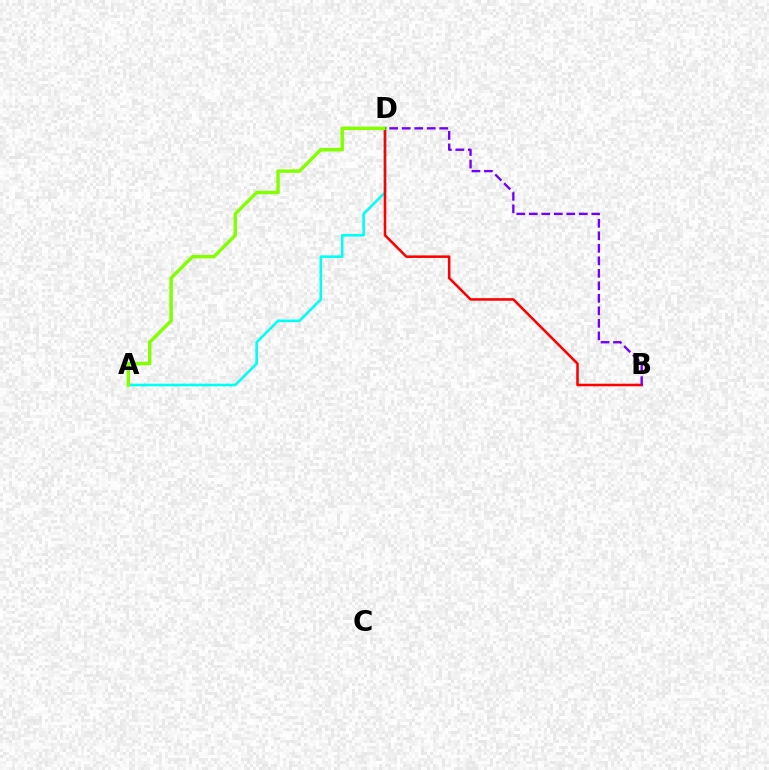{('A', 'D'): [{'color': '#00fff6', 'line_style': 'solid', 'thickness': 1.88}, {'color': '#84ff00', 'line_style': 'solid', 'thickness': 2.47}], ('B', 'D'): [{'color': '#ff0000', 'line_style': 'solid', 'thickness': 1.83}, {'color': '#7200ff', 'line_style': 'dashed', 'thickness': 1.7}]}